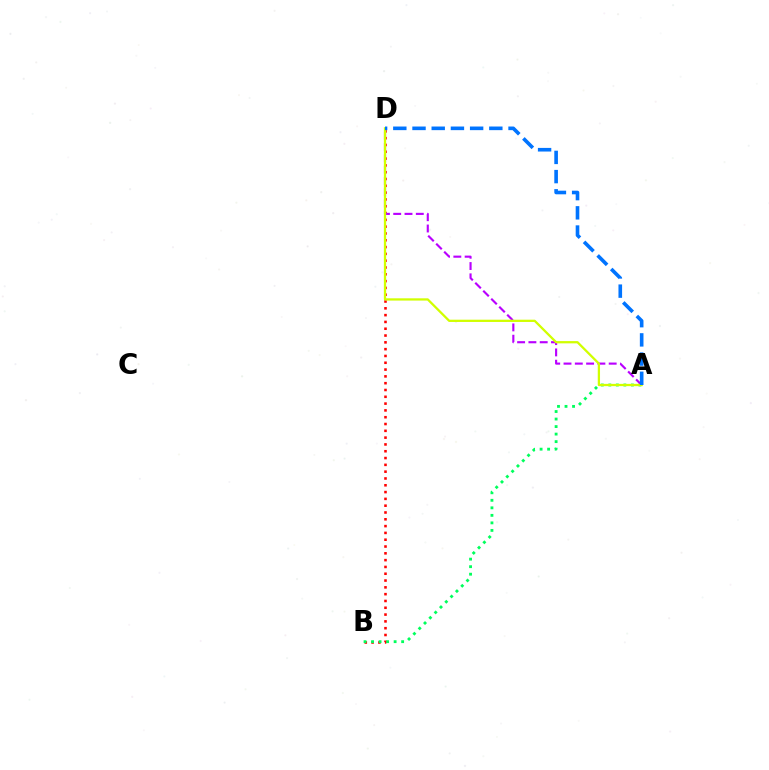{('B', 'D'): [{'color': '#ff0000', 'line_style': 'dotted', 'thickness': 1.85}], ('A', 'B'): [{'color': '#00ff5c', 'line_style': 'dotted', 'thickness': 2.04}], ('A', 'D'): [{'color': '#b900ff', 'line_style': 'dashed', 'thickness': 1.53}, {'color': '#d1ff00', 'line_style': 'solid', 'thickness': 1.63}, {'color': '#0074ff', 'line_style': 'dashed', 'thickness': 2.61}]}